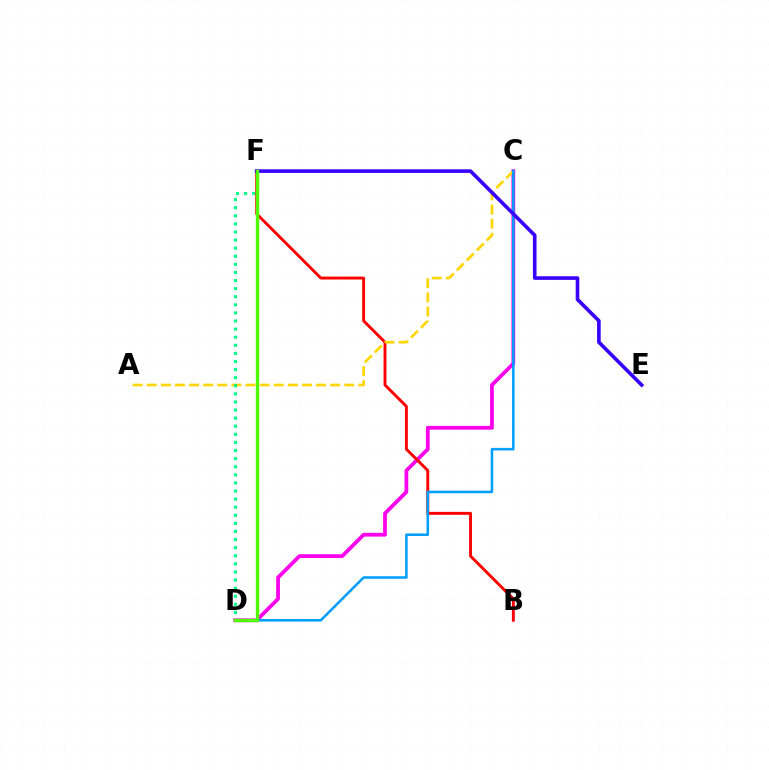{('C', 'D'): [{'color': '#ff00ed', 'line_style': 'solid', 'thickness': 2.71}, {'color': '#009eff', 'line_style': 'solid', 'thickness': 1.83}], ('B', 'F'): [{'color': '#ff0000', 'line_style': 'solid', 'thickness': 2.1}], ('A', 'C'): [{'color': '#ffd500', 'line_style': 'dashed', 'thickness': 1.92}], ('E', 'F'): [{'color': '#3700ff', 'line_style': 'solid', 'thickness': 2.61}], ('D', 'F'): [{'color': '#00ff86', 'line_style': 'dotted', 'thickness': 2.2}, {'color': '#4fff00', 'line_style': 'solid', 'thickness': 2.42}]}